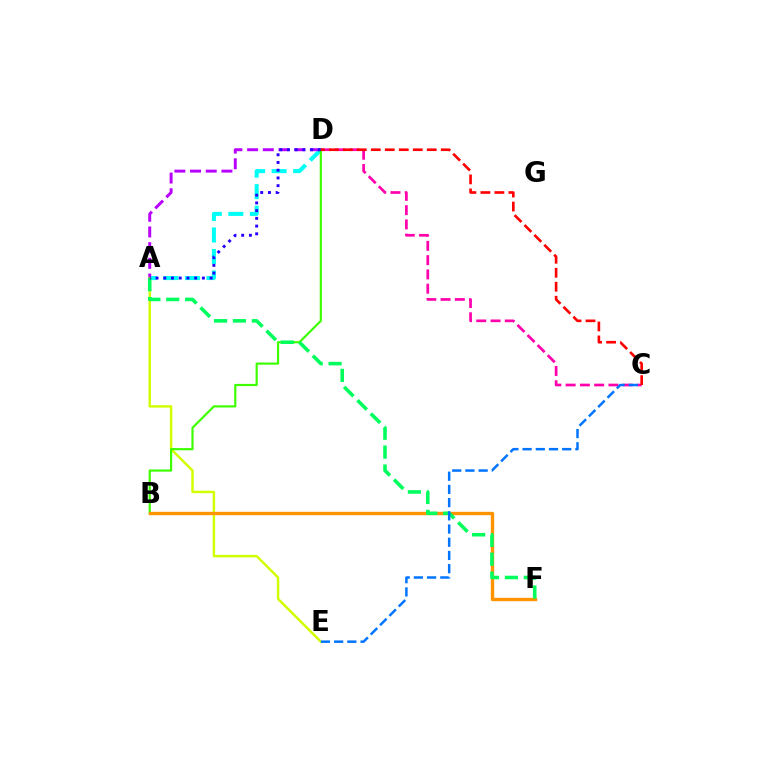{('C', 'D'): [{'color': '#ff00ac', 'line_style': 'dashed', 'thickness': 1.94}, {'color': '#ff0000', 'line_style': 'dashed', 'thickness': 1.9}], ('A', 'D'): [{'color': '#00fff6', 'line_style': 'dashed', 'thickness': 2.92}, {'color': '#b900ff', 'line_style': 'dashed', 'thickness': 2.13}, {'color': '#2500ff', 'line_style': 'dotted', 'thickness': 2.1}], ('A', 'E'): [{'color': '#d1ff00', 'line_style': 'solid', 'thickness': 1.77}], ('B', 'D'): [{'color': '#3dff00', 'line_style': 'solid', 'thickness': 1.57}], ('B', 'F'): [{'color': '#ff9400', 'line_style': 'solid', 'thickness': 2.42}], ('A', 'F'): [{'color': '#00ff5c', 'line_style': 'dashed', 'thickness': 2.57}], ('C', 'E'): [{'color': '#0074ff', 'line_style': 'dashed', 'thickness': 1.79}]}